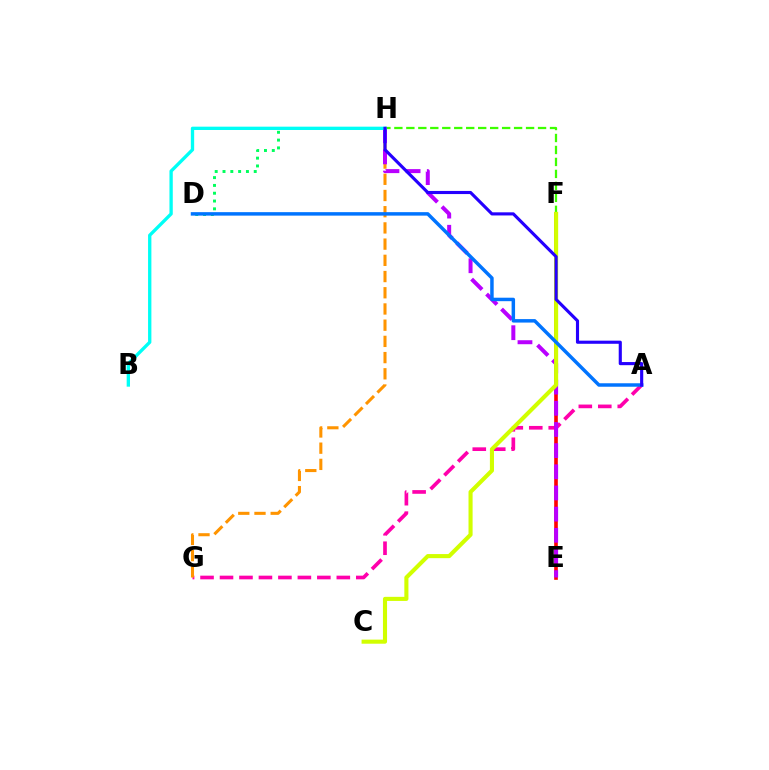{('F', 'H'): [{'color': '#3dff00', 'line_style': 'dashed', 'thickness': 1.63}], ('D', 'H'): [{'color': '#00ff5c', 'line_style': 'dotted', 'thickness': 2.12}], ('A', 'G'): [{'color': '#ff00ac', 'line_style': 'dashed', 'thickness': 2.64}], ('E', 'F'): [{'color': '#ff0000', 'line_style': 'solid', 'thickness': 2.61}], ('G', 'H'): [{'color': '#ff9400', 'line_style': 'dashed', 'thickness': 2.2}], ('E', 'H'): [{'color': '#b900ff', 'line_style': 'dashed', 'thickness': 2.88}], ('C', 'F'): [{'color': '#d1ff00', 'line_style': 'solid', 'thickness': 2.95}], ('A', 'D'): [{'color': '#0074ff', 'line_style': 'solid', 'thickness': 2.5}], ('B', 'H'): [{'color': '#00fff6', 'line_style': 'solid', 'thickness': 2.39}], ('A', 'H'): [{'color': '#2500ff', 'line_style': 'solid', 'thickness': 2.25}]}